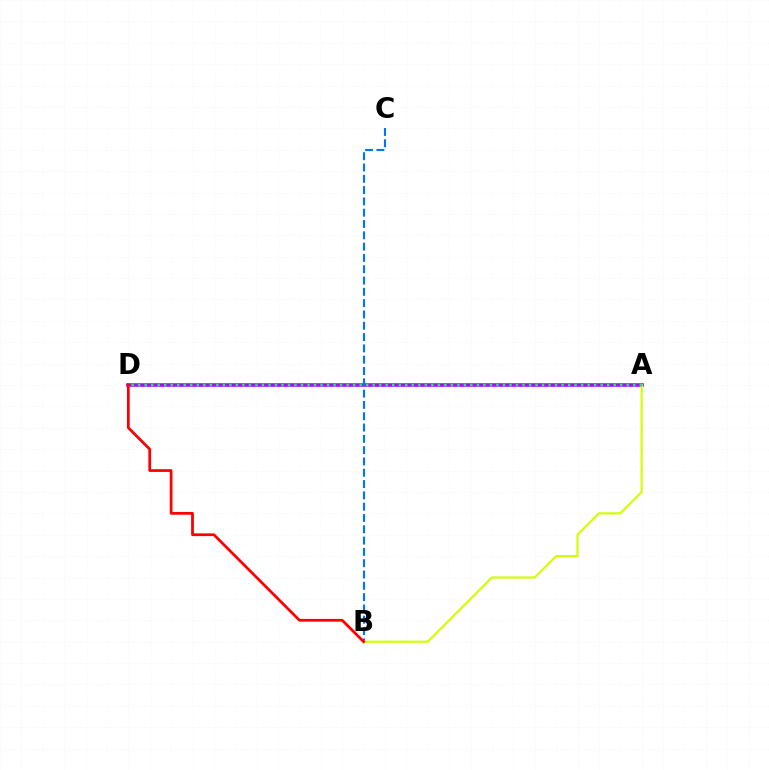{('A', 'D'): [{'color': '#b900ff', 'line_style': 'solid', 'thickness': 2.59}, {'color': '#00ff5c', 'line_style': 'dotted', 'thickness': 1.77}], ('B', 'C'): [{'color': '#0074ff', 'line_style': 'dashed', 'thickness': 1.54}], ('A', 'B'): [{'color': '#d1ff00', 'line_style': 'solid', 'thickness': 1.56}], ('B', 'D'): [{'color': '#ff0000', 'line_style': 'solid', 'thickness': 1.98}]}